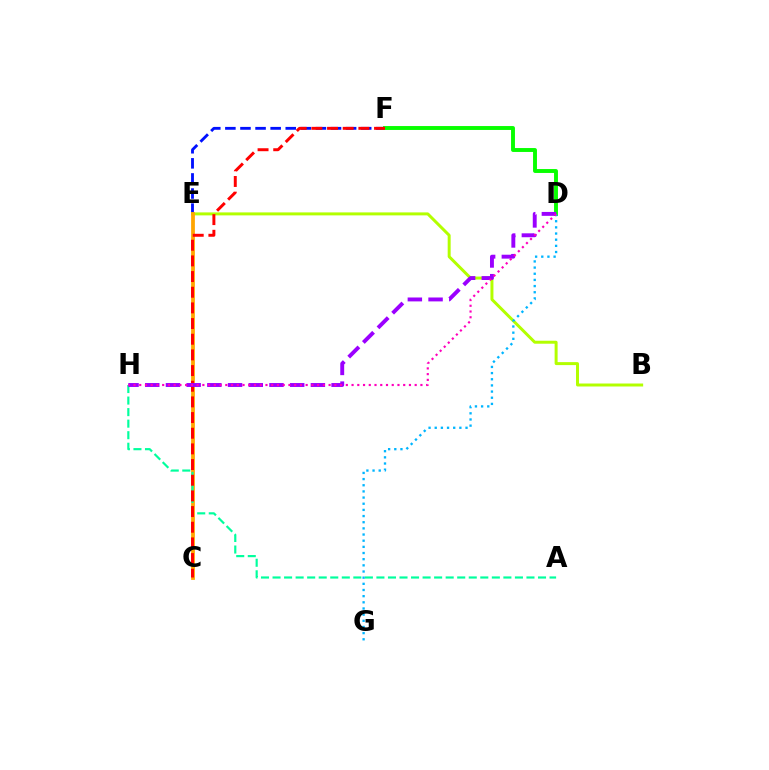{('E', 'F'): [{'color': '#0010ff', 'line_style': 'dashed', 'thickness': 2.05}], ('B', 'E'): [{'color': '#b3ff00', 'line_style': 'solid', 'thickness': 2.14}], ('C', 'E'): [{'color': '#ffa500', 'line_style': 'solid', 'thickness': 2.71}], ('D', 'F'): [{'color': '#08ff00', 'line_style': 'solid', 'thickness': 2.81}], ('D', 'G'): [{'color': '#00b5ff', 'line_style': 'dotted', 'thickness': 1.67}], ('A', 'H'): [{'color': '#00ff9d', 'line_style': 'dashed', 'thickness': 1.57}], ('C', 'F'): [{'color': '#ff0000', 'line_style': 'dashed', 'thickness': 2.13}], ('D', 'H'): [{'color': '#9b00ff', 'line_style': 'dashed', 'thickness': 2.81}, {'color': '#ff00bd', 'line_style': 'dotted', 'thickness': 1.56}]}